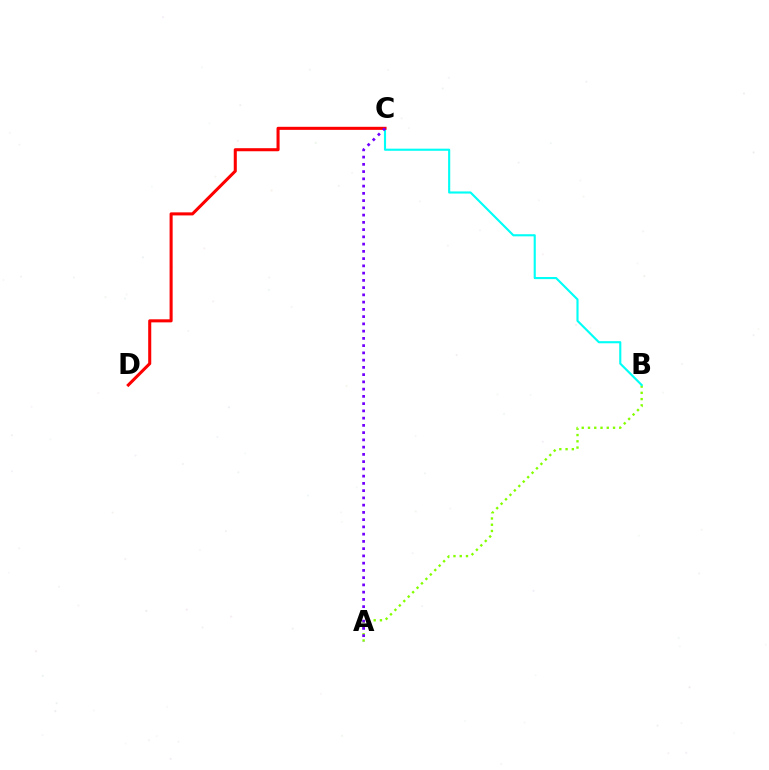{('A', 'B'): [{'color': '#84ff00', 'line_style': 'dotted', 'thickness': 1.7}], ('B', 'C'): [{'color': '#00fff6', 'line_style': 'solid', 'thickness': 1.53}], ('C', 'D'): [{'color': '#ff0000', 'line_style': 'solid', 'thickness': 2.2}], ('A', 'C'): [{'color': '#7200ff', 'line_style': 'dotted', 'thickness': 1.97}]}